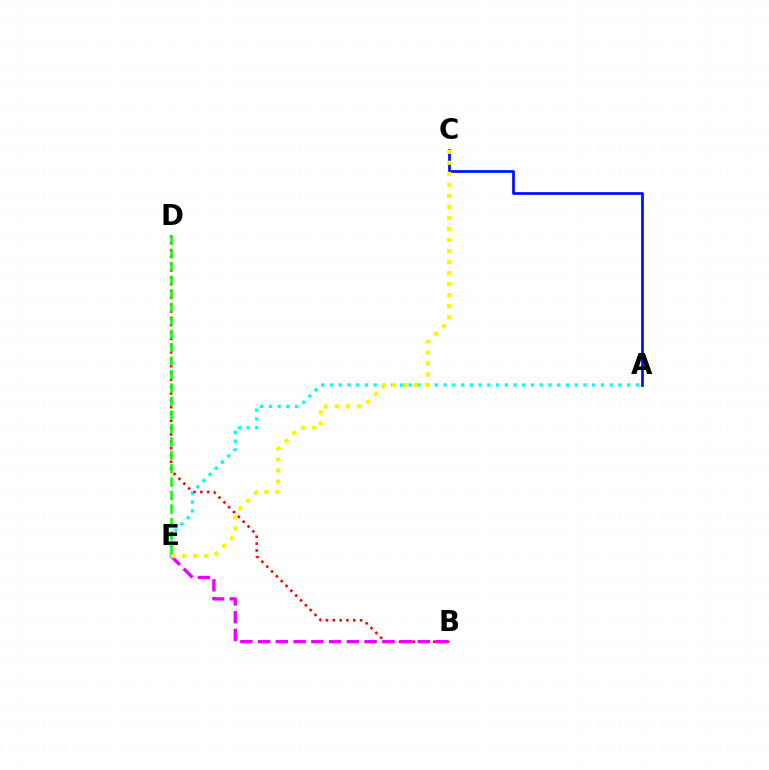{('A', 'E'): [{'color': '#00fff6', 'line_style': 'dotted', 'thickness': 2.37}], ('B', 'D'): [{'color': '#ff0000', 'line_style': 'dotted', 'thickness': 1.86}], ('B', 'E'): [{'color': '#ee00ff', 'line_style': 'dashed', 'thickness': 2.41}], ('A', 'C'): [{'color': '#0010ff', 'line_style': 'solid', 'thickness': 1.97}], ('D', 'E'): [{'color': '#08ff00', 'line_style': 'dashed', 'thickness': 1.83}], ('C', 'E'): [{'color': '#fcf500', 'line_style': 'dotted', 'thickness': 3.0}]}